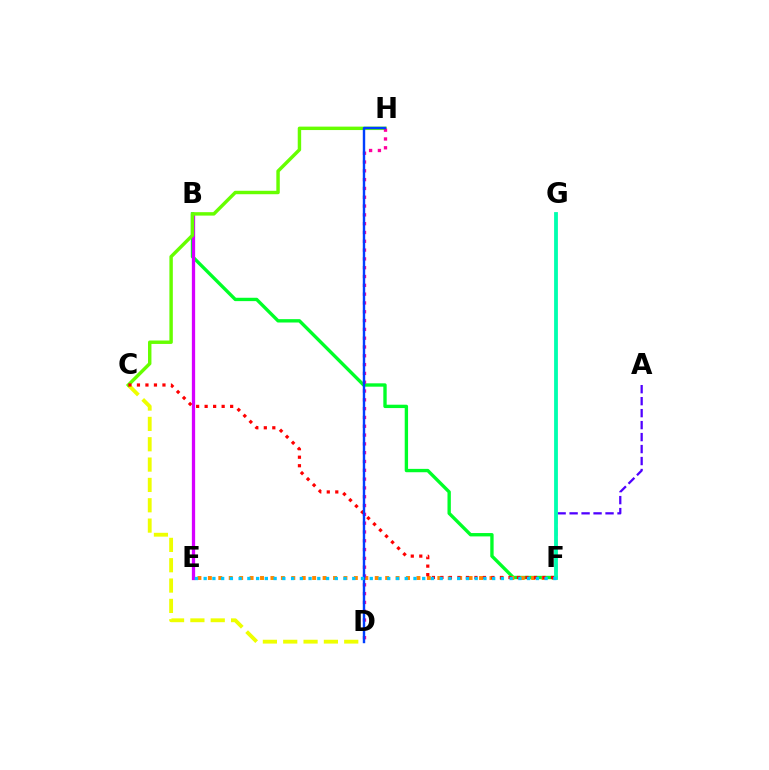{('B', 'F'): [{'color': '#00ff27', 'line_style': 'solid', 'thickness': 2.42}], ('C', 'D'): [{'color': '#eeff00', 'line_style': 'dashed', 'thickness': 2.76}], ('B', 'E'): [{'color': '#d600ff', 'line_style': 'solid', 'thickness': 2.36}], ('C', 'H'): [{'color': '#66ff00', 'line_style': 'solid', 'thickness': 2.47}], ('E', 'F'): [{'color': '#ff8800', 'line_style': 'dotted', 'thickness': 2.83}, {'color': '#00c7ff', 'line_style': 'dotted', 'thickness': 2.38}], ('D', 'H'): [{'color': '#ff00a0', 'line_style': 'dotted', 'thickness': 2.39}, {'color': '#003fff', 'line_style': 'solid', 'thickness': 1.74}], ('C', 'F'): [{'color': '#ff0000', 'line_style': 'dotted', 'thickness': 2.31}], ('A', 'F'): [{'color': '#4f00ff', 'line_style': 'dashed', 'thickness': 1.63}], ('F', 'G'): [{'color': '#00ffaf', 'line_style': 'solid', 'thickness': 2.74}]}